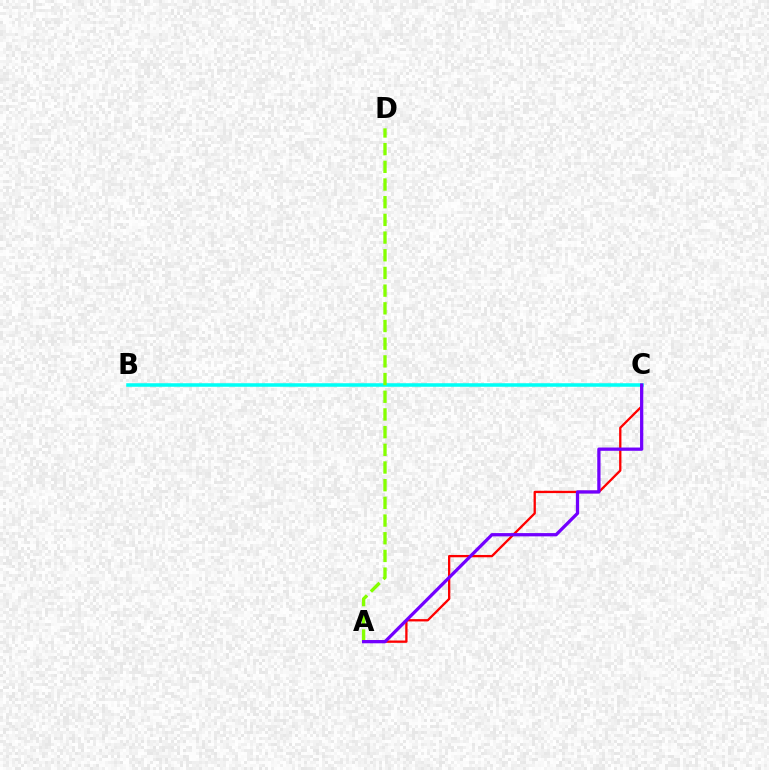{('A', 'C'): [{'color': '#ff0000', 'line_style': 'solid', 'thickness': 1.66}, {'color': '#7200ff', 'line_style': 'solid', 'thickness': 2.35}], ('B', 'C'): [{'color': '#00fff6', 'line_style': 'solid', 'thickness': 2.54}], ('A', 'D'): [{'color': '#84ff00', 'line_style': 'dashed', 'thickness': 2.4}]}